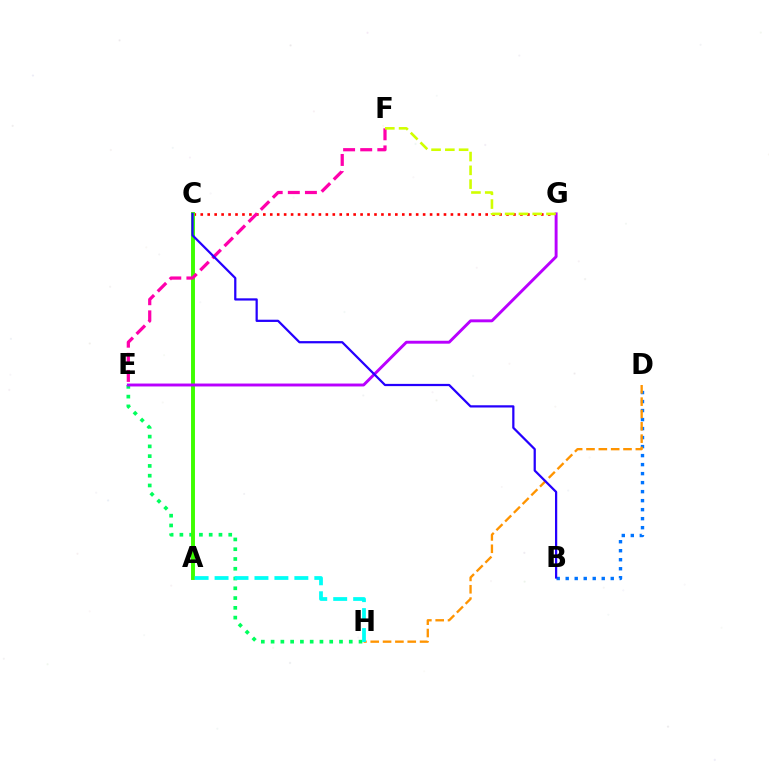{('C', 'G'): [{'color': '#ff0000', 'line_style': 'dotted', 'thickness': 1.89}], ('B', 'D'): [{'color': '#0074ff', 'line_style': 'dotted', 'thickness': 2.45}], ('E', 'H'): [{'color': '#00ff5c', 'line_style': 'dotted', 'thickness': 2.65}], ('A', 'C'): [{'color': '#3dff00', 'line_style': 'solid', 'thickness': 2.82}], ('E', 'G'): [{'color': '#b900ff', 'line_style': 'solid', 'thickness': 2.1}], ('E', 'F'): [{'color': '#ff00ac', 'line_style': 'dashed', 'thickness': 2.32}], ('D', 'H'): [{'color': '#ff9400', 'line_style': 'dashed', 'thickness': 1.68}], ('F', 'G'): [{'color': '#d1ff00', 'line_style': 'dashed', 'thickness': 1.87}], ('A', 'H'): [{'color': '#00fff6', 'line_style': 'dashed', 'thickness': 2.71}], ('B', 'C'): [{'color': '#2500ff', 'line_style': 'solid', 'thickness': 1.61}]}